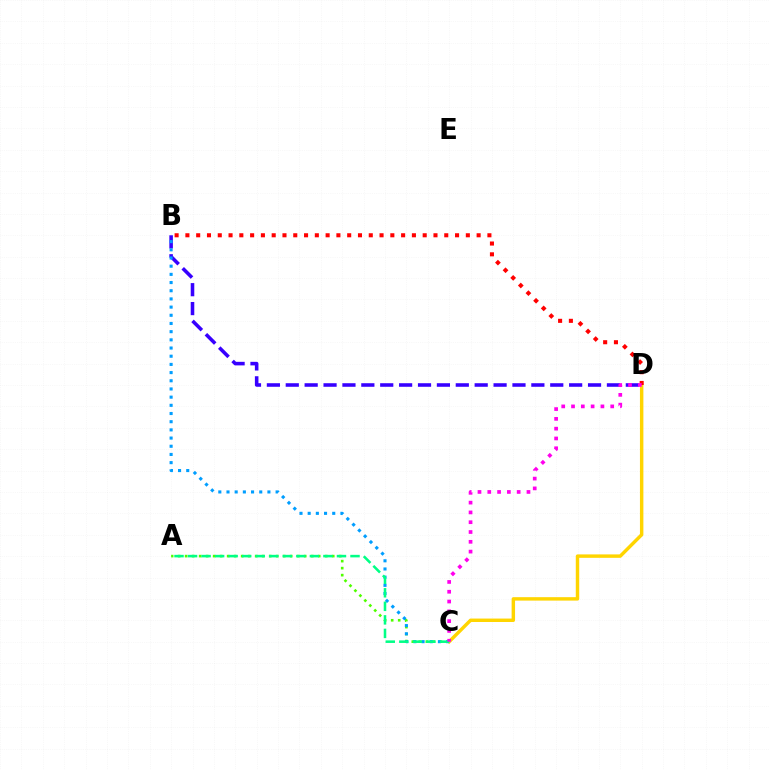{('C', 'D'): [{'color': '#ffd500', 'line_style': 'solid', 'thickness': 2.47}, {'color': '#ff00ed', 'line_style': 'dotted', 'thickness': 2.66}], ('B', 'D'): [{'color': '#3700ff', 'line_style': 'dashed', 'thickness': 2.57}, {'color': '#ff0000', 'line_style': 'dotted', 'thickness': 2.93}], ('A', 'C'): [{'color': '#4fff00', 'line_style': 'dotted', 'thickness': 1.9}, {'color': '#00ff86', 'line_style': 'dashed', 'thickness': 1.84}], ('B', 'C'): [{'color': '#009eff', 'line_style': 'dotted', 'thickness': 2.22}]}